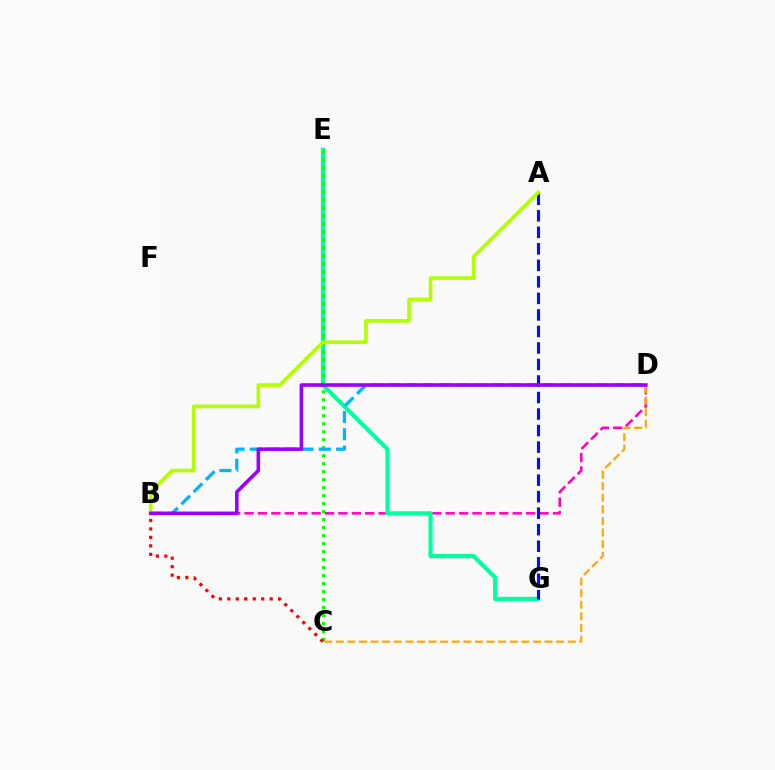{('B', 'D'): [{'color': '#ff00bd', 'line_style': 'dashed', 'thickness': 1.82}, {'color': '#00b5ff', 'line_style': 'dashed', 'thickness': 2.35}, {'color': '#9b00ff', 'line_style': 'solid', 'thickness': 2.59}], ('E', 'G'): [{'color': '#00ff9d', 'line_style': 'solid', 'thickness': 2.98}], ('A', 'G'): [{'color': '#0010ff', 'line_style': 'dashed', 'thickness': 2.24}], ('C', 'E'): [{'color': '#08ff00', 'line_style': 'dotted', 'thickness': 2.17}], ('A', 'B'): [{'color': '#b3ff00', 'line_style': 'solid', 'thickness': 2.64}], ('B', 'C'): [{'color': '#ff0000', 'line_style': 'dotted', 'thickness': 2.3}], ('C', 'D'): [{'color': '#ffa500', 'line_style': 'dashed', 'thickness': 1.58}]}